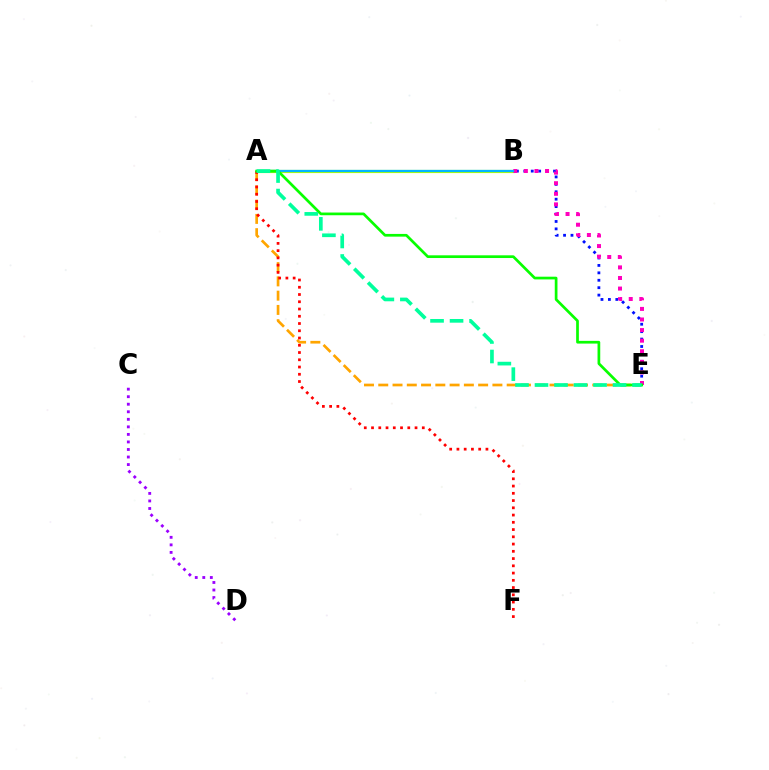{('B', 'E'): [{'color': '#0010ff', 'line_style': 'dotted', 'thickness': 2.02}, {'color': '#ff00bd', 'line_style': 'dotted', 'thickness': 2.88}], ('A', 'E'): [{'color': '#ffa500', 'line_style': 'dashed', 'thickness': 1.94}, {'color': '#08ff00', 'line_style': 'solid', 'thickness': 1.95}, {'color': '#00ff9d', 'line_style': 'dashed', 'thickness': 2.65}], ('A', 'B'): [{'color': '#b3ff00', 'line_style': 'solid', 'thickness': 2.28}, {'color': '#00b5ff', 'line_style': 'solid', 'thickness': 1.63}], ('C', 'D'): [{'color': '#9b00ff', 'line_style': 'dotted', 'thickness': 2.05}], ('A', 'F'): [{'color': '#ff0000', 'line_style': 'dotted', 'thickness': 1.97}]}